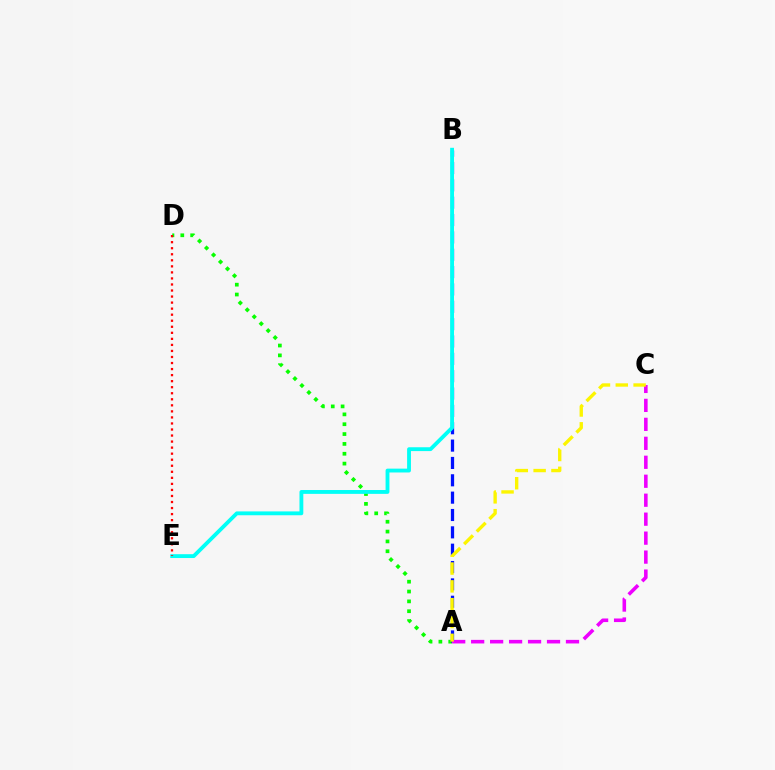{('A', 'D'): [{'color': '#08ff00', 'line_style': 'dotted', 'thickness': 2.67}], ('A', 'B'): [{'color': '#0010ff', 'line_style': 'dashed', 'thickness': 2.36}], ('B', 'E'): [{'color': '#00fff6', 'line_style': 'solid', 'thickness': 2.77}], ('A', 'C'): [{'color': '#ee00ff', 'line_style': 'dashed', 'thickness': 2.58}, {'color': '#fcf500', 'line_style': 'dashed', 'thickness': 2.42}], ('D', 'E'): [{'color': '#ff0000', 'line_style': 'dotted', 'thickness': 1.64}]}